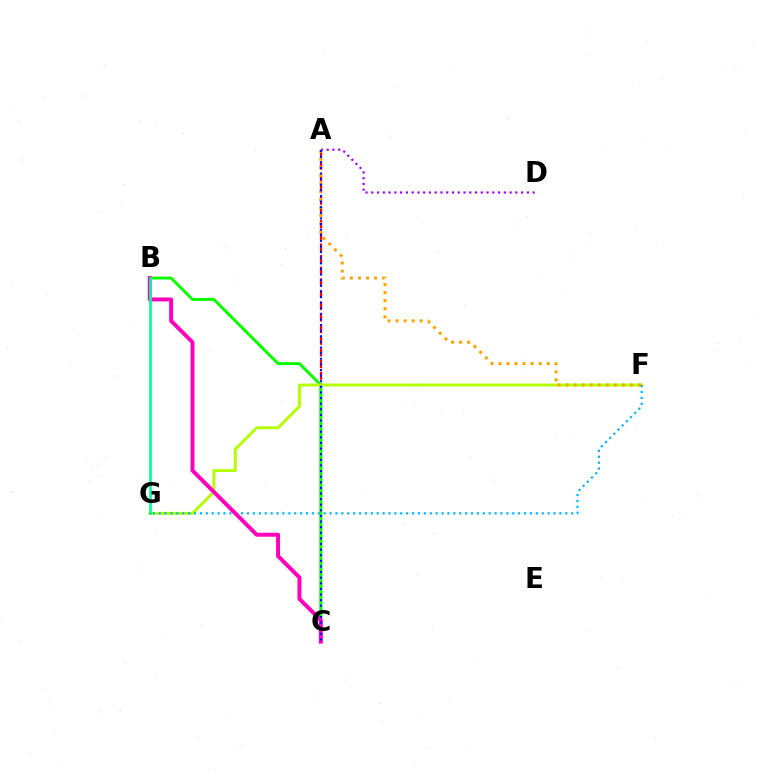{('A', 'D'): [{'color': '#9b00ff', 'line_style': 'dotted', 'thickness': 1.57}], ('A', 'C'): [{'color': '#ff0000', 'line_style': 'dashed', 'thickness': 1.58}, {'color': '#0010ff', 'line_style': 'dotted', 'thickness': 1.53}], ('B', 'C'): [{'color': '#08ff00', 'line_style': 'solid', 'thickness': 2.1}, {'color': '#ff00bd', 'line_style': 'solid', 'thickness': 2.85}], ('F', 'G'): [{'color': '#b3ff00', 'line_style': 'solid', 'thickness': 2.11}, {'color': '#00b5ff', 'line_style': 'dotted', 'thickness': 1.6}], ('A', 'F'): [{'color': '#ffa500', 'line_style': 'dotted', 'thickness': 2.19}], ('B', 'G'): [{'color': '#00ff9d', 'line_style': 'solid', 'thickness': 1.95}]}